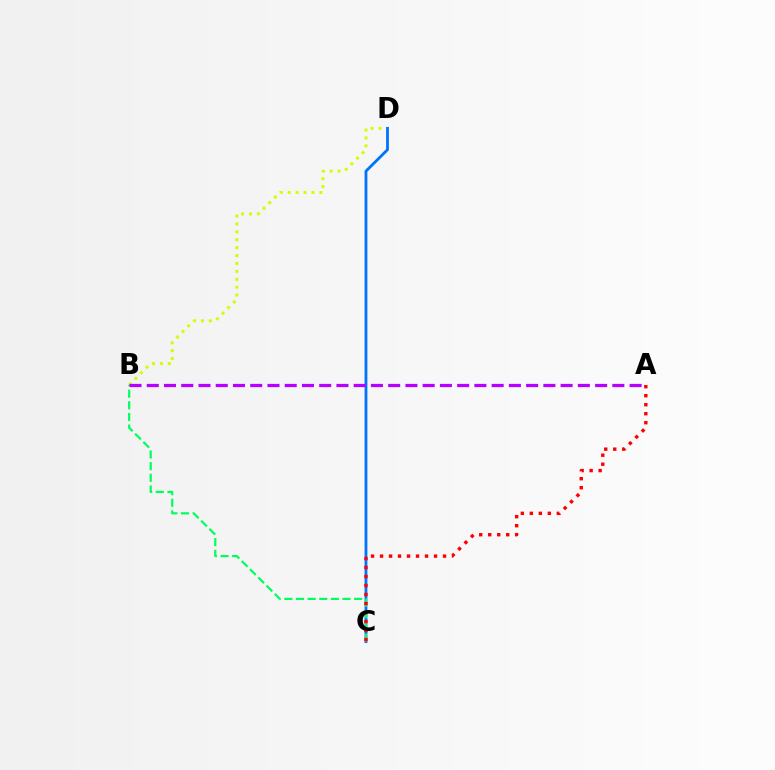{('B', 'D'): [{'color': '#d1ff00', 'line_style': 'dotted', 'thickness': 2.15}], ('C', 'D'): [{'color': '#0074ff', 'line_style': 'solid', 'thickness': 2.02}], ('B', 'C'): [{'color': '#00ff5c', 'line_style': 'dashed', 'thickness': 1.58}], ('A', 'B'): [{'color': '#b900ff', 'line_style': 'dashed', 'thickness': 2.34}], ('A', 'C'): [{'color': '#ff0000', 'line_style': 'dotted', 'thickness': 2.45}]}